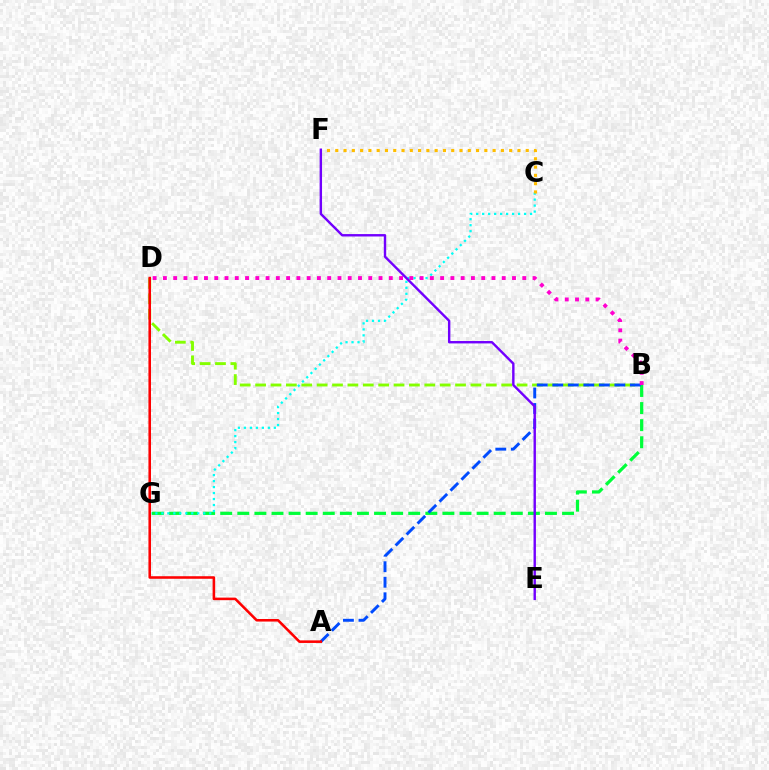{('B', 'D'): [{'color': '#84ff00', 'line_style': 'dashed', 'thickness': 2.09}, {'color': '#ff00cf', 'line_style': 'dotted', 'thickness': 2.79}], ('B', 'G'): [{'color': '#00ff39', 'line_style': 'dashed', 'thickness': 2.32}], ('A', 'B'): [{'color': '#004bff', 'line_style': 'dashed', 'thickness': 2.11}], ('C', 'G'): [{'color': '#00fff6', 'line_style': 'dotted', 'thickness': 1.63}], ('C', 'F'): [{'color': '#ffbd00', 'line_style': 'dotted', 'thickness': 2.25}], ('E', 'F'): [{'color': '#7200ff', 'line_style': 'solid', 'thickness': 1.73}], ('A', 'D'): [{'color': '#ff0000', 'line_style': 'solid', 'thickness': 1.85}]}